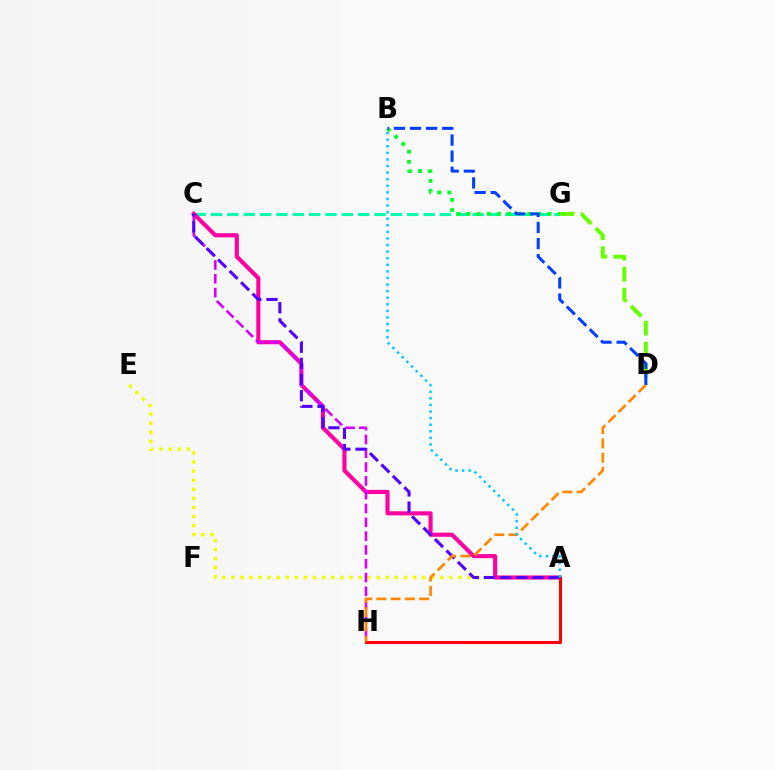{('C', 'G'): [{'color': '#00ffaf', 'line_style': 'dashed', 'thickness': 2.22}], ('A', 'E'): [{'color': '#eeff00', 'line_style': 'dotted', 'thickness': 2.47}], ('A', 'C'): [{'color': '#ff00a0', 'line_style': 'solid', 'thickness': 2.96}, {'color': '#4f00ff', 'line_style': 'dashed', 'thickness': 2.2}], ('C', 'H'): [{'color': '#d600ff', 'line_style': 'dashed', 'thickness': 1.88}], ('A', 'H'): [{'color': '#ff0000', 'line_style': 'solid', 'thickness': 2.19}], ('B', 'G'): [{'color': '#00ff27', 'line_style': 'dotted', 'thickness': 2.75}], ('D', 'G'): [{'color': '#66ff00', 'line_style': 'dashed', 'thickness': 2.85}], ('B', 'D'): [{'color': '#003fff', 'line_style': 'dashed', 'thickness': 2.19}], ('D', 'H'): [{'color': '#ff8800', 'line_style': 'dashed', 'thickness': 1.94}], ('A', 'B'): [{'color': '#00c7ff', 'line_style': 'dotted', 'thickness': 1.79}]}